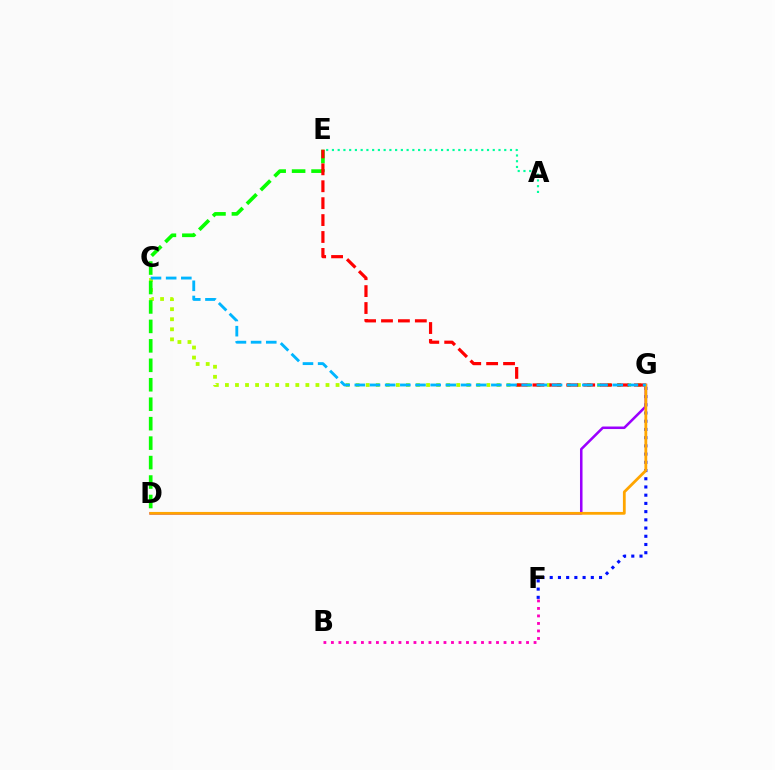{('C', 'G'): [{'color': '#b3ff00', 'line_style': 'dotted', 'thickness': 2.73}, {'color': '#00b5ff', 'line_style': 'dashed', 'thickness': 2.06}], ('B', 'F'): [{'color': '#ff00bd', 'line_style': 'dotted', 'thickness': 2.04}], ('F', 'G'): [{'color': '#0010ff', 'line_style': 'dotted', 'thickness': 2.23}], ('D', 'E'): [{'color': '#08ff00', 'line_style': 'dashed', 'thickness': 2.64}], ('D', 'G'): [{'color': '#9b00ff', 'line_style': 'solid', 'thickness': 1.82}, {'color': '#ffa500', 'line_style': 'solid', 'thickness': 2.01}], ('A', 'E'): [{'color': '#00ff9d', 'line_style': 'dotted', 'thickness': 1.56}], ('E', 'G'): [{'color': '#ff0000', 'line_style': 'dashed', 'thickness': 2.3}]}